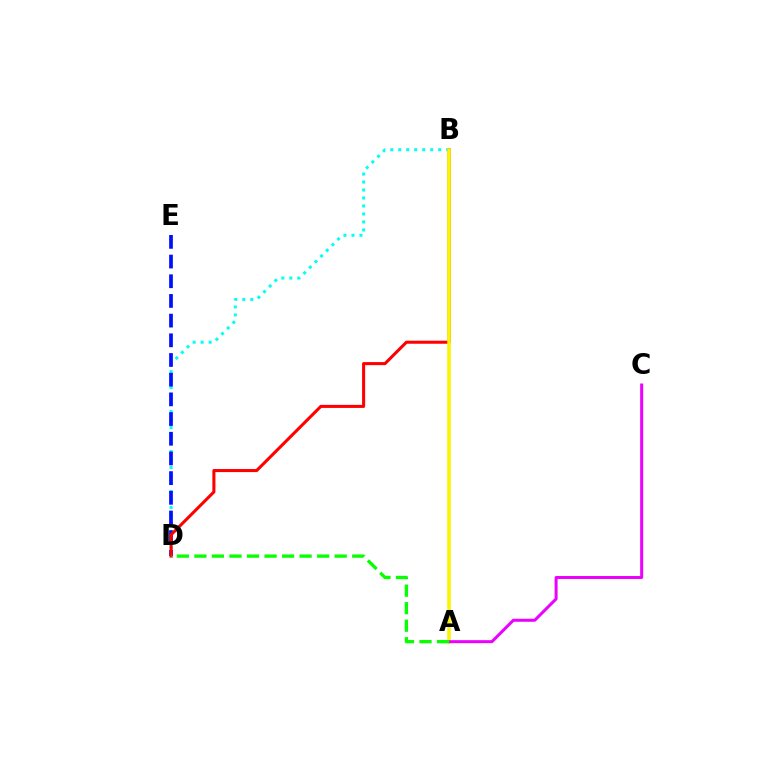{('B', 'D'): [{'color': '#00fff6', 'line_style': 'dotted', 'thickness': 2.17}, {'color': '#ff0000', 'line_style': 'solid', 'thickness': 2.2}], ('D', 'E'): [{'color': '#0010ff', 'line_style': 'dashed', 'thickness': 2.67}], ('A', 'B'): [{'color': '#fcf500', 'line_style': 'solid', 'thickness': 2.55}], ('A', 'C'): [{'color': '#ee00ff', 'line_style': 'solid', 'thickness': 2.16}], ('A', 'D'): [{'color': '#08ff00', 'line_style': 'dashed', 'thickness': 2.38}]}